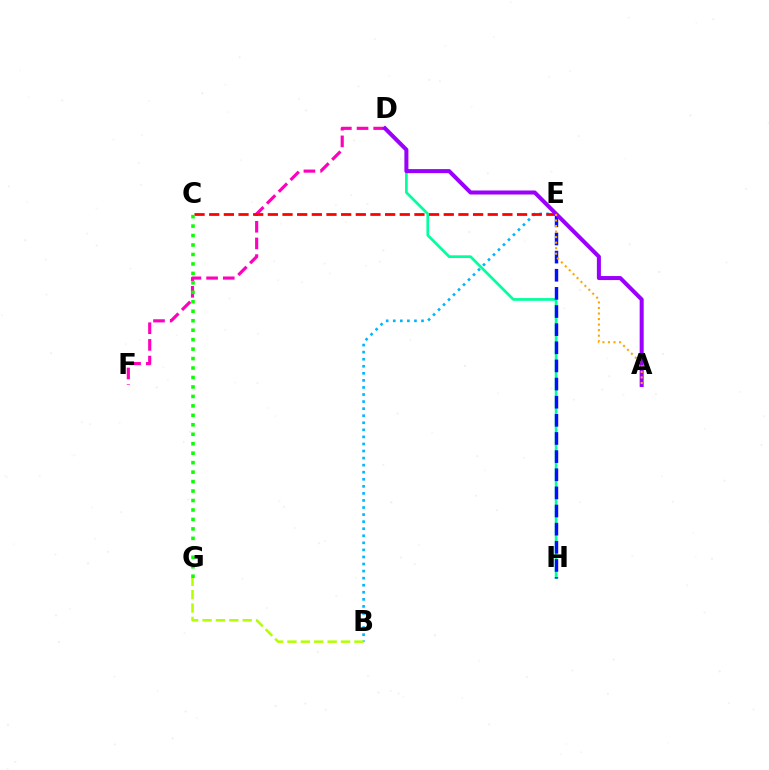{('D', 'F'): [{'color': '#ff00bd', 'line_style': 'dashed', 'thickness': 2.26}], ('B', 'E'): [{'color': '#00b5ff', 'line_style': 'dotted', 'thickness': 1.92}], ('B', 'G'): [{'color': '#b3ff00', 'line_style': 'dashed', 'thickness': 1.82}], ('C', 'E'): [{'color': '#ff0000', 'line_style': 'dashed', 'thickness': 1.99}], ('D', 'H'): [{'color': '#00ff9d', 'line_style': 'solid', 'thickness': 1.95}], ('E', 'H'): [{'color': '#0010ff', 'line_style': 'dashed', 'thickness': 2.46}], ('C', 'G'): [{'color': '#08ff00', 'line_style': 'dotted', 'thickness': 2.57}], ('A', 'D'): [{'color': '#9b00ff', 'line_style': 'solid', 'thickness': 2.9}], ('A', 'E'): [{'color': '#ffa500', 'line_style': 'dotted', 'thickness': 1.5}]}